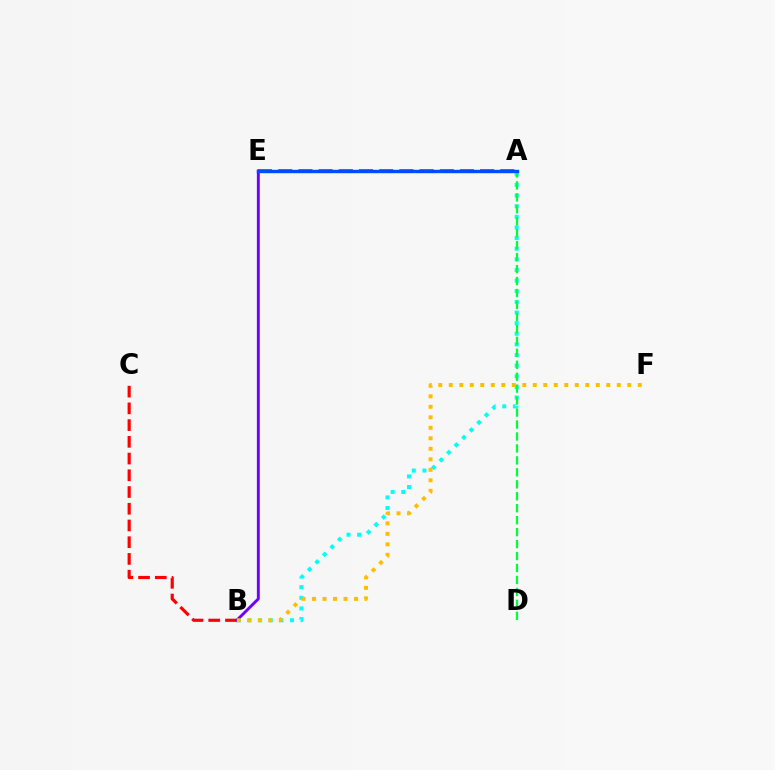{('A', 'B'): [{'color': '#00fff6', 'line_style': 'dotted', 'thickness': 2.89}], ('A', 'D'): [{'color': '#00ff39', 'line_style': 'dashed', 'thickness': 1.62}], ('B', 'C'): [{'color': '#ff0000', 'line_style': 'dashed', 'thickness': 2.27}], ('A', 'E'): [{'color': '#84ff00', 'line_style': 'dotted', 'thickness': 1.89}, {'color': '#ff00cf', 'line_style': 'dashed', 'thickness': 2.74}, {'color': '#004bff', 'line_style': 'solid', 'thickness': 2.43}], ('B', 'E'): [{'color': '#7200ff', 'line_style': 'solid', 'thickness': 2.1}], ('B', 'F'): [{'color': '#ffbd00', 'line_style': 'dotted', 'thickness': 2.85}]}